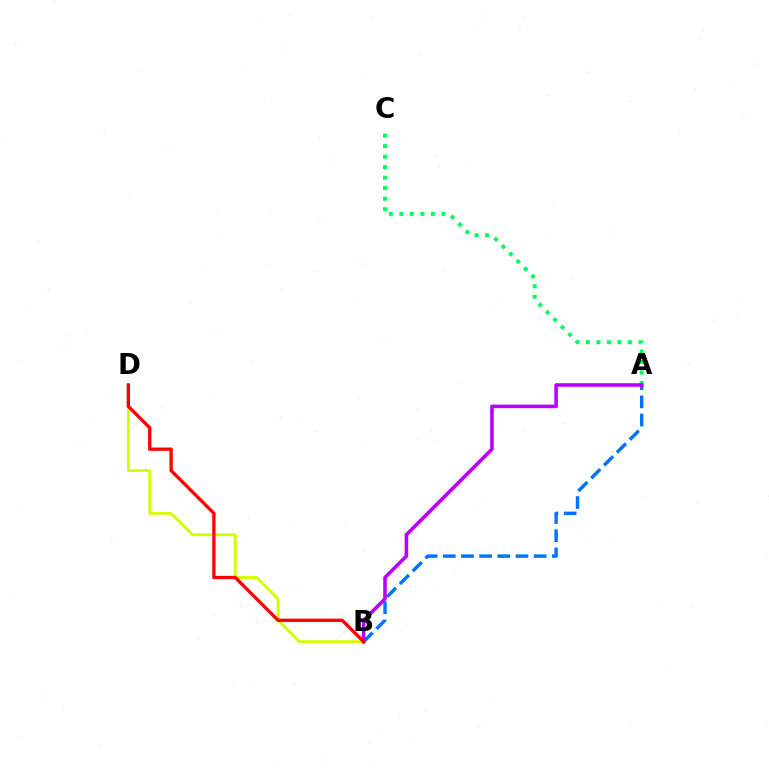{('A', 'C'): [{'color': '#00ff5c', 'line_style': 'dotted', 'thickness': 2.86}], ('A', 'B'): [{'color': '#0074ff', 'line_style': 'dashed', 'thickness': 2.47}, {'color': '#b900ff', 'line_style': 'solid', 'thickness': 2.57}], ('B', 'D'): [{'color': '#d1ff00', 'line_style': 'solid', 'thickness': 2.06}, {'color': '#ff0000', 'line_style': 'solid', 'thickness': 2.38}]}